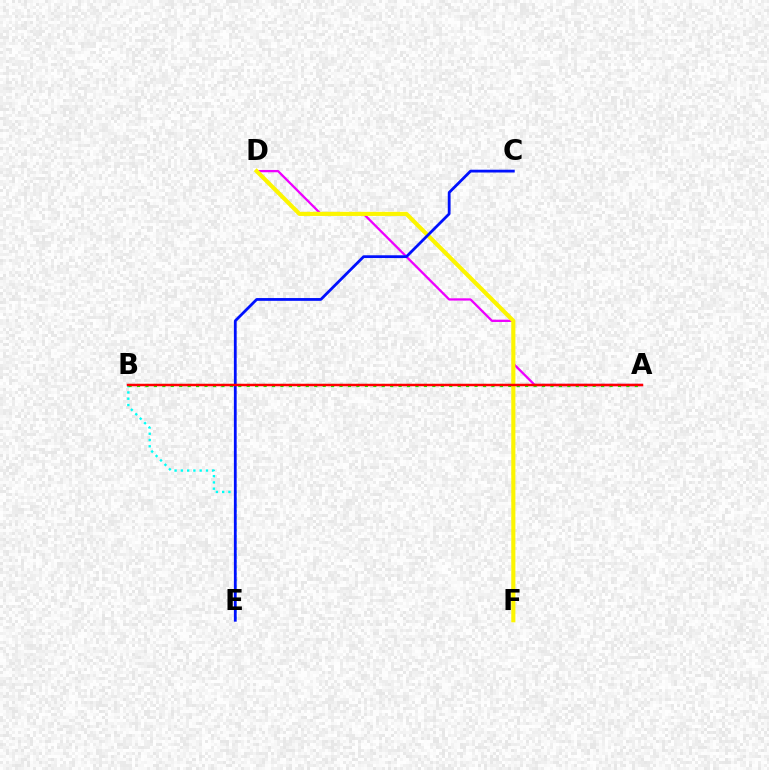{('B', 'E'): [{'color': '#00fff6', 'line_style': 'dotted', 'thickness': 1.7}], ('A', 'D'): [{'color': '#ee00ff', 'line_style': 'solid', 'thickness': 1.65}], ('A', 'B'): [{'color': '#08ff00', 'line_style': 'dotted', 'thickness': 2.29}, {'color': '#ff0000', 'line_style': 'solid', 'thickness': 1.79}], ('D', 'F'): [{'color': '#fcf500', 'line_style': 'solid', 'thickness': 2.96}], ('C', 'E'): [{'color': '#0010ff', 'line_style': 'solid', 'thickness': 2.01}]}